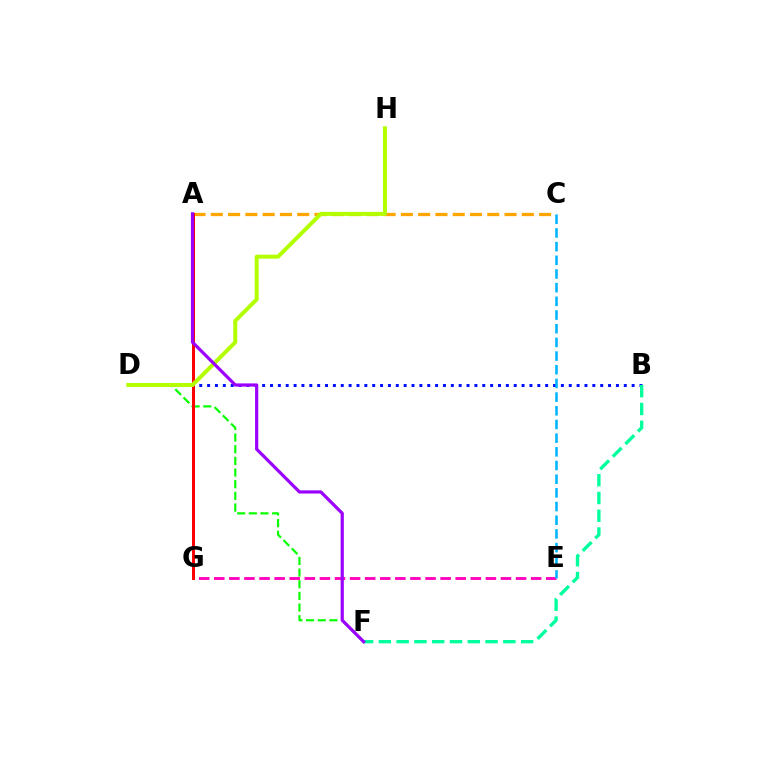{('E', 'G'): [{'color': '#ff00bd', 'line_style': 'dashed', 'thickness': 2.05}], ('A', 'C'): [{'color': '#ffa500', 'line_style': 'dashed', 'thickness': 2.35}], ('B', 'D'): [{'color': '#0010ff', 'line_style': 'dotted', 'thickness': 2.14}], ('D', 'F'): [{'color': '#08ff00', 'line_style': 'dashed', 'thickness': 1.58}], ('C', 'E'): [{'color': '#00b5ff', 'line_style': 'dashed', 'thickness': 1.86}], ('A', 'G'): [{'color': '#ff0000', 'line_style': 'solid', 'thickness': 2.17}], ('B', 'F'): [{'color': '#00ff9d', 'line_style': 'dashed', 'thickness': 2.42}], ('D', 'H'): [{'color': '#b3ff00', 'line_style': 'solid', 'thickness': 2.88}], ('A', 'F'): [{'color': '#9b00ff', 'line_style': 'solid', 'thickness': 2.3}]}